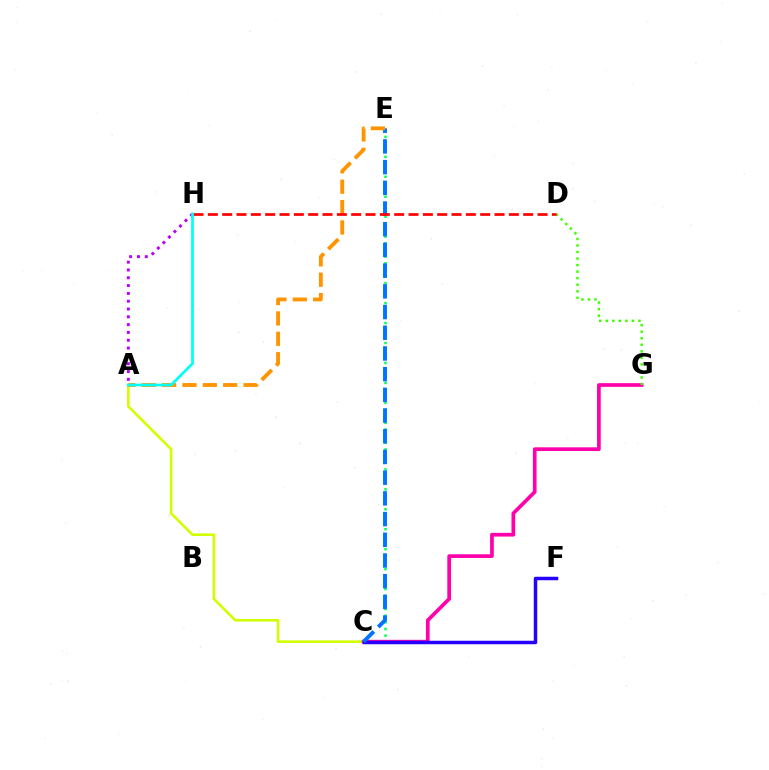{('A', 'C'): [{'color': '#d1ff00', 'line_style': 'solid', 'thickness': 1.88}], ('C', 'G'): [{'color': '#ff00ac', 'line_style': 'solid', 'thickness': 2.66}], ('A', 'H'): [{'color': '#b900ff', 'line_style': 'dotted', 'thickness': 2.12}, {'color': '#00fff6', 'line_style': 'solid', 'thickness': 1.97}], ('C', 'E'): [{'color': '#00ff5c', 'line_style': 'dotted', 'thickness': 1.81}, {'color': '#0074ff', 'line_style': 'dashed', 'thickness': 2.81}], ('D', 'G'): [{'color': '#3dff00', 'line_style': 'dotted', 'thickness': 1.78}], ('C', 'F'): [{'color': '#2500ff', 'line_style': 'solid', 'thickness': 2.52}], ('A', 'E'): [{'color': '#ff9400', 'line_style': 'dashed', 'thickness': 2.77}], ('D', 'H'): [{'color': '#ff0000', 'line_style': 'dashed', 'thickness': 1.95}]}